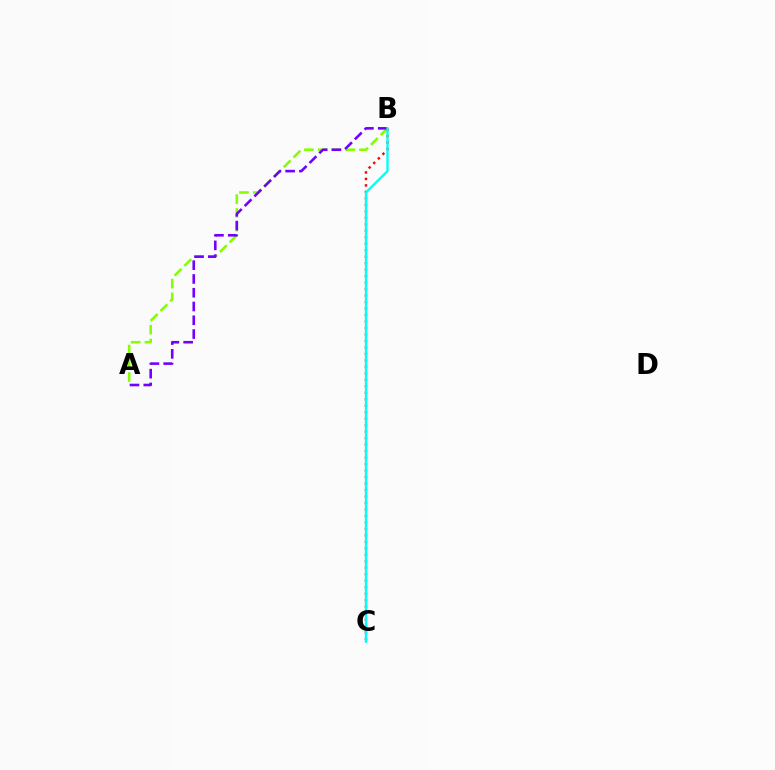{('A', 'B'): [{'color': '#84ff00', 'line_style': 'dashed', 'thickness': 1.87}, {'color': '#7200ff', 'line_style': 'dashed', 'thickness': 1.87}], ('B', 'C'): [{'color': '#ff0000', 'line_style': 'dotted', 'thickness': 1.76}, {'color': '#00fff6', 'line_style': 'solid', 'thickness': 1.69}]}